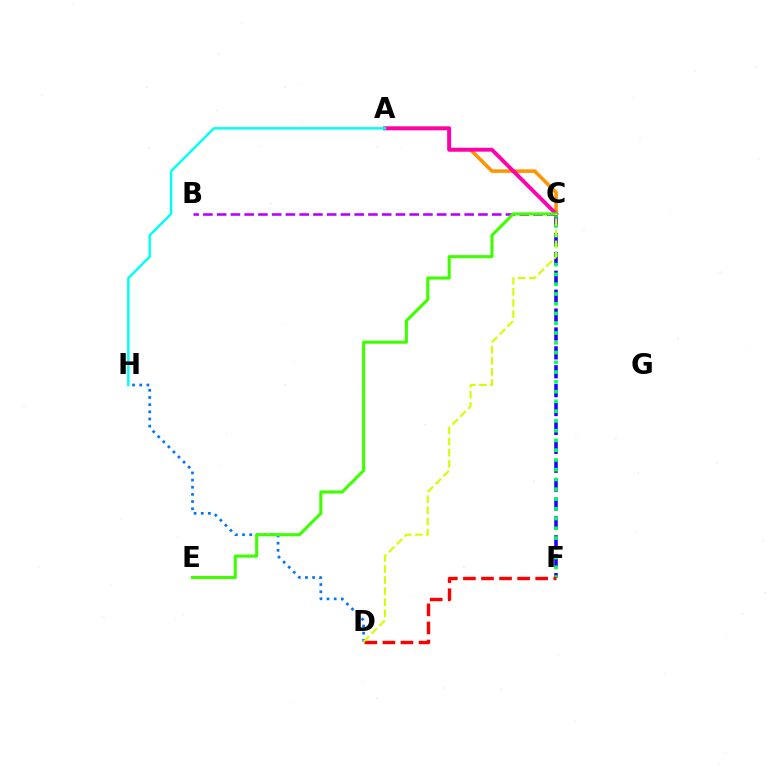{('A', 'C'): [{'color': '#ff9400', 'line_style': 'solid', 'thickness': 2.55}, {'color': '#ff00ac', 'line_style': 'solid', 'thickness': 2.78}], ('C', 'F'): [{'color': '#2500ff', 'line_style': 'dashed', 'thickness': 2.57}, {'color': '#00ff5c', 'line_style': 'dotted', 'thickness': 2.65}], ('D', 'H'): [{'color': '#0074ff', 'line_style': 'dotted', 'thickness': 1.95}], ('B', 'C'): [{'color': '#b900ff', 'line_style': 'dashed', 'thickness': 1.87}], ('A', 'H'): [{'color': '#00fff6', 'line_style': 'solid', 'thickness': 1.76}], ('C', 'E'): [{'color': '#3dff00', 'line_style': 'solid', 'thickness': 2.21}], ('D', 'F'): [{'color': '#ff0000', 'line_style': 'dashed', 'thickness': 2.45}], ('C', 'D'): [{'color': '#d1ff00', 'line_style': 'dashed', 'thickness': 1.51}]}